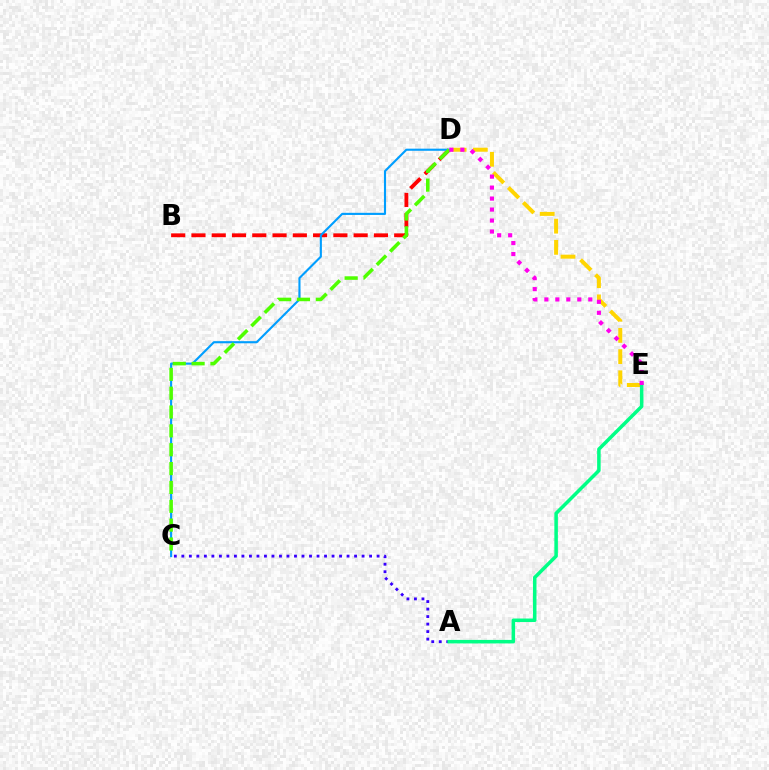{('D', 'E'): [{'color': '#ffd500', 'line_style': 'dashed', 'thickness': 2.88}, {'color': '#ff00ed', 'line_style': 'dotted', 'thickness': 2.98}], ('A', 'C'): [{'color': '#3700ff', 'line_style': 'dotted', 'thickness': 2.04}], ('A', 'E'): [{'color': '#00ff86', 'line_style': 'solid', 'thickness': 2.53}], ('B', 'D'): [{'color': '#ff0000', 'line_style': 'dashed', 'thickness': 2.75}], ('C', 'D'): [{'color': '#009eff', 'line_style': 'solid', 'thickness': 1.53}, {'color': '#4fff00', 'line_style': 'dashed', 'thickness': 2.56}]}